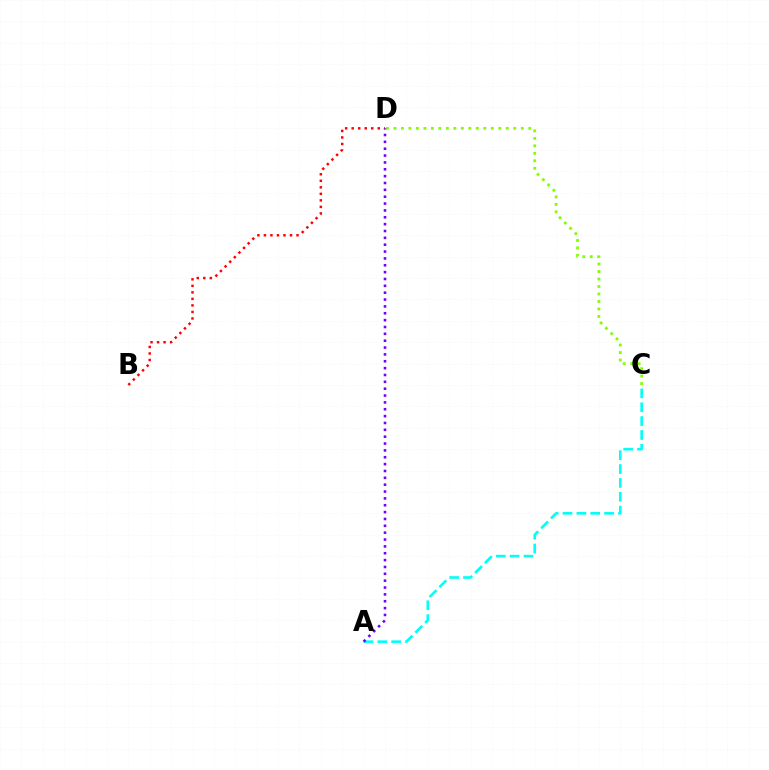{('C', 'D'): [{'color': '#84ff00', 'line_style': 'dotted', 'thickness': 2.04}], ('B', 'D'): [{'color': '#ff0000', 'line_style': 'dotted', 'thickness': 1.77}], ('A', 'C'): [{'color': '#00fff6', 'line_style': 'dashed', 'thickness': 1.88}], ('A', 'D'): [{'color': '#7200ff', 'line_style': 'dotted', 'thickness': 1.86}]}